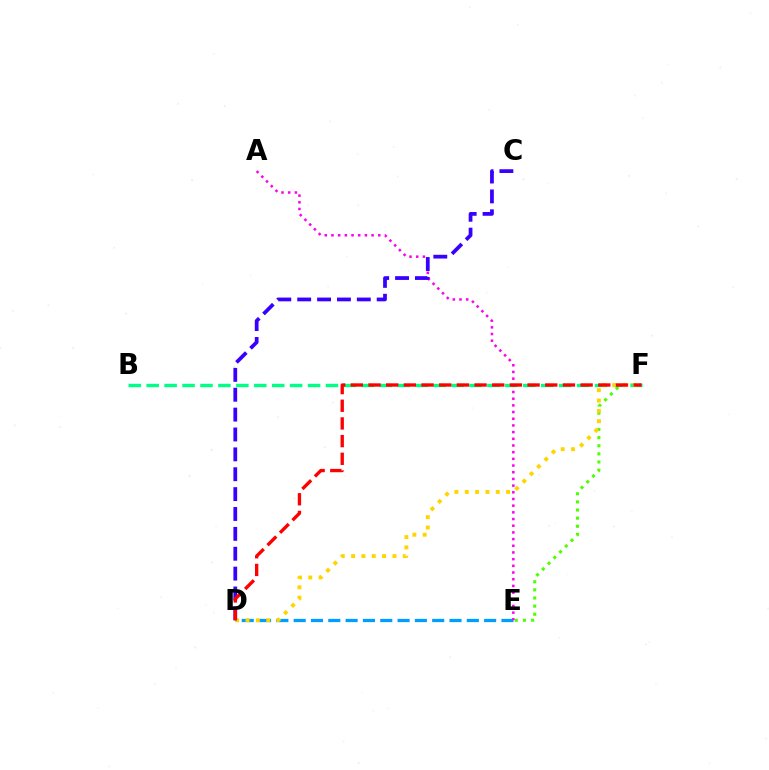{('E', 'F'): [{'color': '#4fff00', 'line_style': 'dotted', 'thickness': 2.21}], ('B', 'F'): [{'color': '#00ff86', 'line_style': 'dashed', 'thickness': 2.44}], ('D', 'E'): [{'color': '#009eff', 'line_style': 'dashed', 'thickness': 2.35}], ('A', 'E'): [{'color': '#ff00ed', 'line_style': 'dotted', 'thickness': 1.82}], ('D', 'F'): [{'color': '#ffd500', 'line_style': 'dotted', 'thickness': 2.81}, {'color': '#ff0000', 'line_style': 'dashed', 'thickness': 2.4}], ('C', 'D'): [{'color': '#3700ff', 'line_style': 'dashed', 'thickness': 2.7}]}